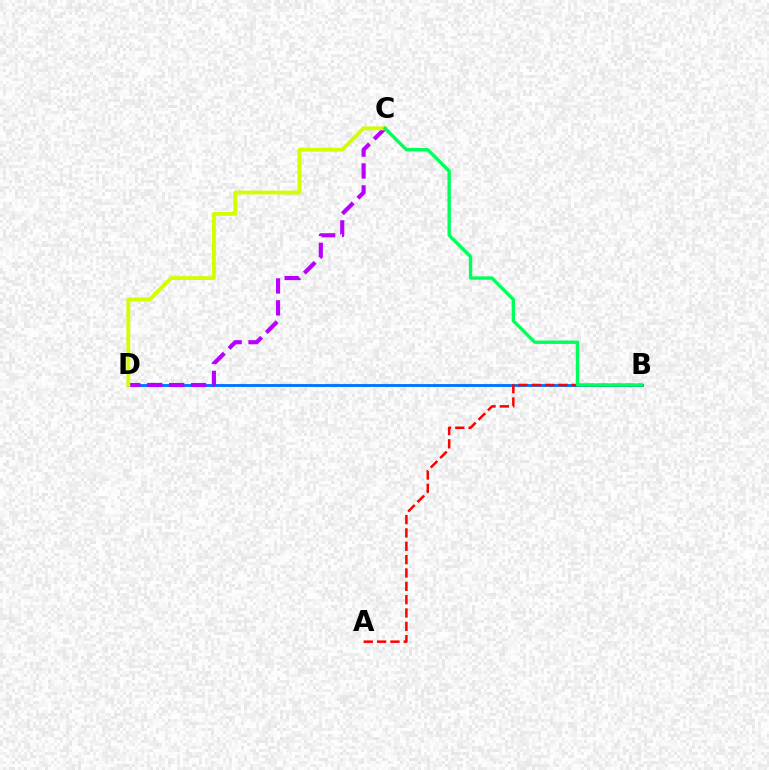{('B', 'D'): [{'color': '#0074ff', 'line_style': 'solid', 'thickness': 2.06}], ('A', 'B'): [{'color': '#ff0000', 'line_style': 'dashed', 'thickness': 1.81}], ('C', 'D'): [{'color': '#b900ff', 'line_style': 'dashed', 'thickness': 2.98}, {'color': '#d1ff00', 'line_style': 'solid', 'thickness': 2.76}], ('B', 'C'): [{'color': '#00ff5c', 'line_style': 'solid', 'thickness': 2.43}]}